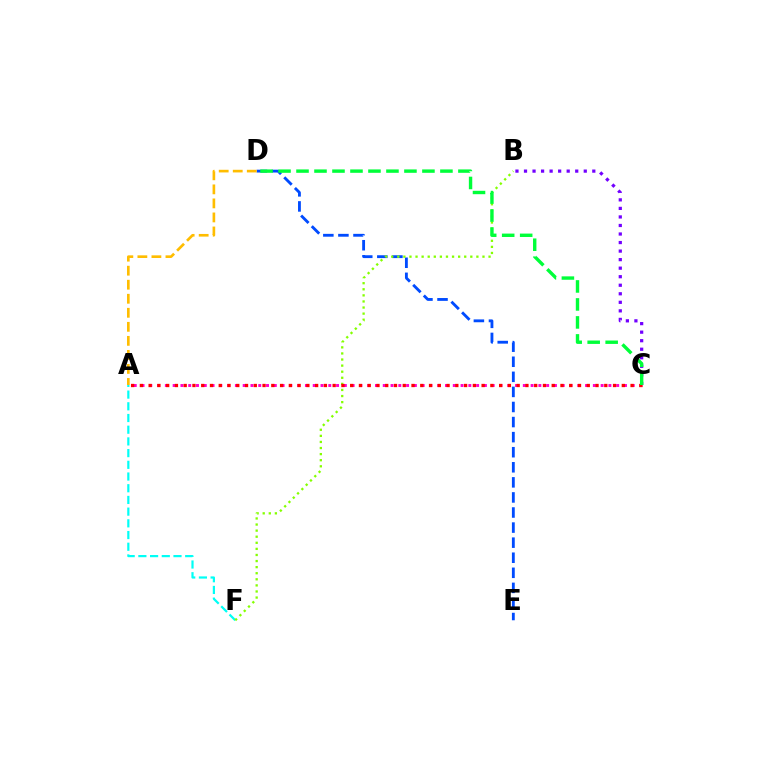{('A', 'C'): [{'color': '#ff00cf', 'line_style': 'dotted', 'thickness': 2.11}, {'color': '#ff0000', 'line_style': 'dotted', 'thickness': 2.38}], ('A', 'F'): [{'color': '#00fff6', 'line_style': 'dashed', 'thickness': 1.59}], ('D', 'E'): [{'color': '#004bff', 'line_style': 'dashed', 'thickness': 2.05}], ('B', 'C'): [{'color': '#7200ff', 'line_style': 'dotted', 'thickness': 2.32}], ('A', 'D'): [{'color': '#ffbd00', 'line_style': 'dashed', 'thickness': 1.91}], ('B', 'F'): [{'color': '#84ff00', 'line_style': 'dotted', 'thickness': 1.65}], ('C', 'D'): [{'color': '#00ff39', 'line_style': 'dashed', 'thickness': 2.44}]}